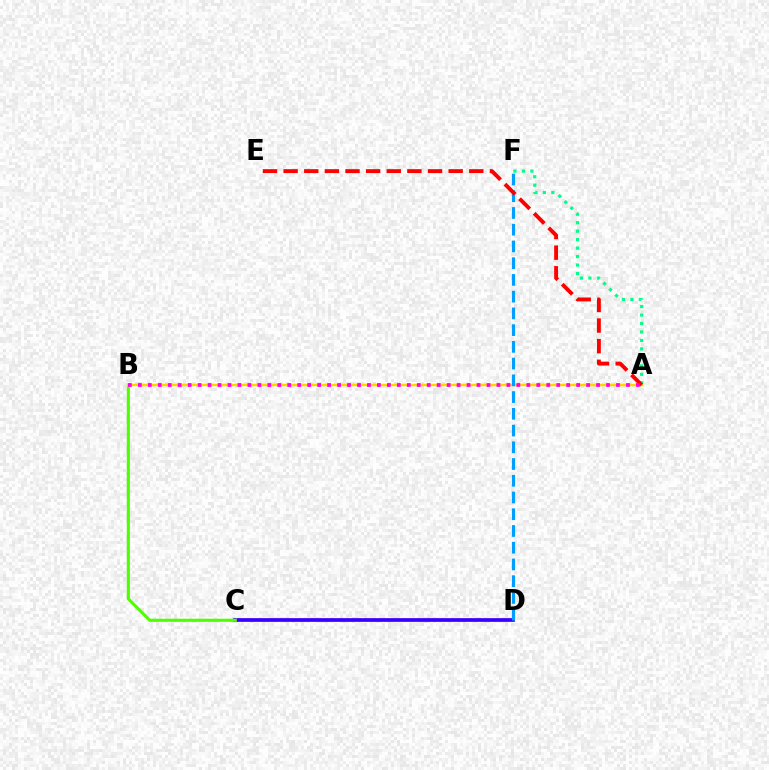{('C', 'D'): [{'color': '#3700ff', 'line_style': 'solid', 'thickness': 2.68}], ('A', 'F'): [{'color': '#00ff86', 'line_style': 'dotted', 'thickness': 2.3}], ('B', 'C'): [{'color': '#4fff00', 'line_style': 'solid', 'thickness': 2.25}], ('A', 'B'): [{'color': '#ffd500', 'line_style': 'solid', 'thickness': 1.79}, {'color': '#ff00ed', 'line_style': 'dotted', 'thickness': 2.71}], ('D', 'F'): [{'color': '#009eff', 'line_style': 'dashed', 'thickness': 2.27}], ('A', 'E'): [{'color': '#ff0000', 'line_style': 'dashed', 'thickness': 2.8}]}